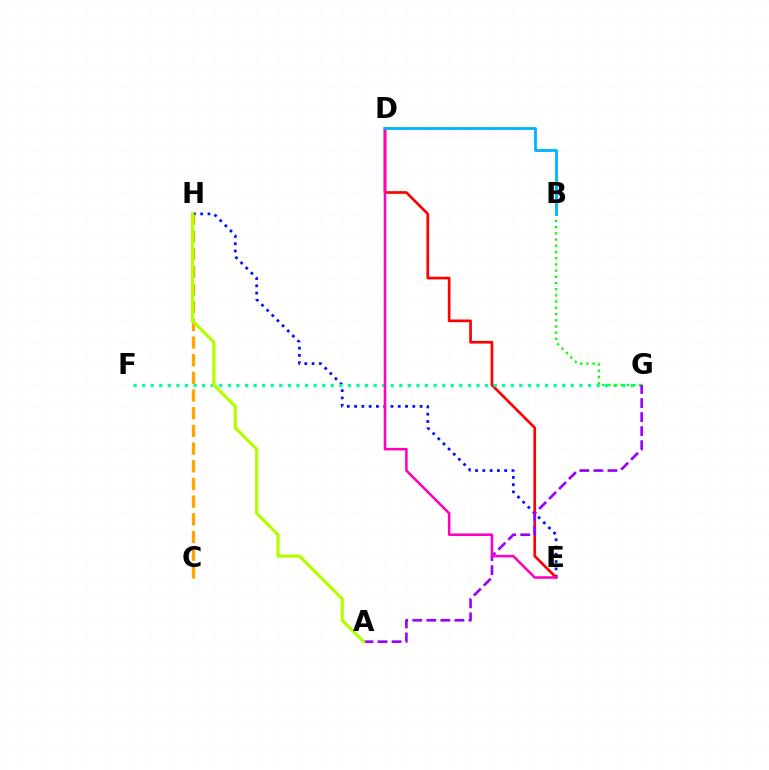{('E', 'H'): [{'color': '#0010ff', 'line_style': 'dotted', 'thickness': 1.98}], ('D', 'E'): [{'color': '#ff0000', 'line_style': 'solid', 'thickness': 1.93}, {'color': '#ff00bd', 'line_style': 'solid', 'thickness': 1.83}], ('F', 'G'): [{'color': '#00ff9d', 'line_style': 'dotted', 'thickness': 2.33}], ('B', 'G'): [{'color': '#08ff00', 'line_style': 'dotted', 'thickness': 1.69}], ('A', 'G'): [{'color': '#9b00ff', 'line_style': 'dashed', 'thickness': 1.91}], ('C', 'H'): [{'color': '#ffa500', 'line_style': 'dashed', 'thickness': 2.4}], ('A', 'H'): [{'color': '#b3ff00', 'line_style': 'solid', 'thickness': 2.31}], ('B', 'D'): [{'color': '#00b5ff', 'line_style': 'solid', 'thickness': 2.03}]}